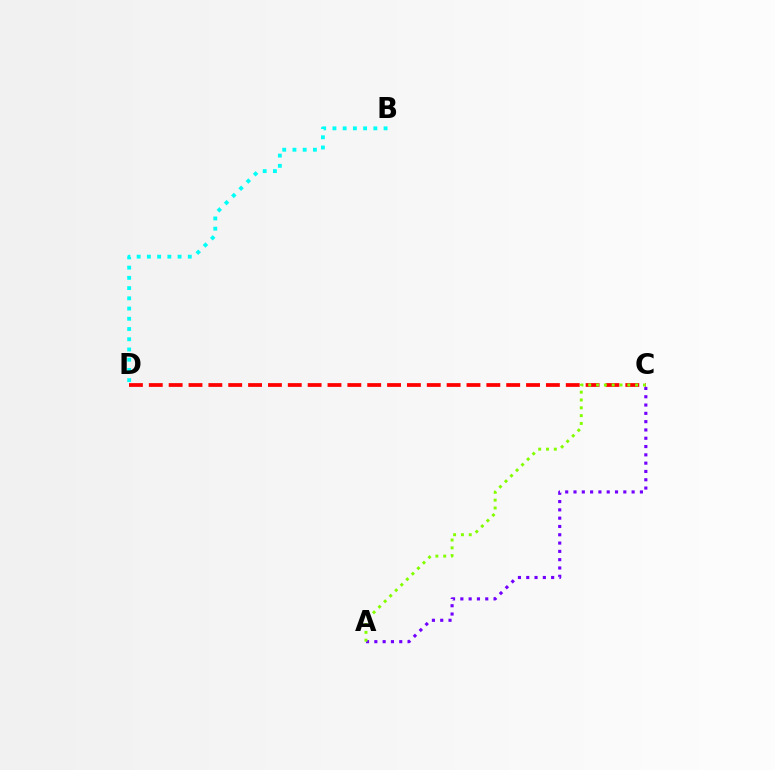{('C', 'D'): [{'color': '#ff0000', 'line_style': 'dashed', 'thickness': 2.7}], ('A', 'C'): [{'color': '#7200ff', 'line_style': 'dotted', 'thickness': 2.26}, {'color': '#84ff00', 'line_style': 'dotted', 'thickness': 2.12}], ('B', 'D'): [{'color': '#00fff6', 'line_style': 'dotted', 'thickness': 2.78}]}